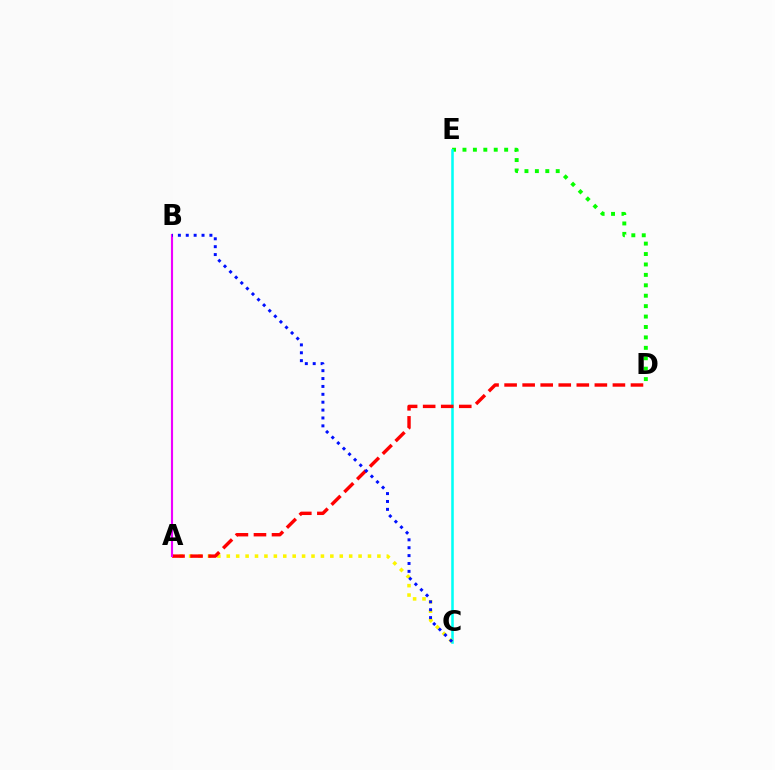{('D', 'E'): [{'color': '#08ff00', 'line_style': 'dotted', 'thickness': 2.83}], ('C', 'E'): [{'color': '#00fff6', 'line_style': 'solid', 'thickness': 1.85}], ('A', 'C'): [{'color': '#fcf500', 'line_style': 'dotted', 'thickness': 2.56}], ('A', 'D'): [{'color': '#ff0000', 'line_style': 'dashed', 'thickness': 2.45}], ('A', 'B'): [{'color': '#ee00ff', 'line_style': 'solid', 'thickness': 1.54}], ('B', 'C'): [{'color': '#0010ff', 'line_style': 'dotted', 'thickness': 2.14}]}